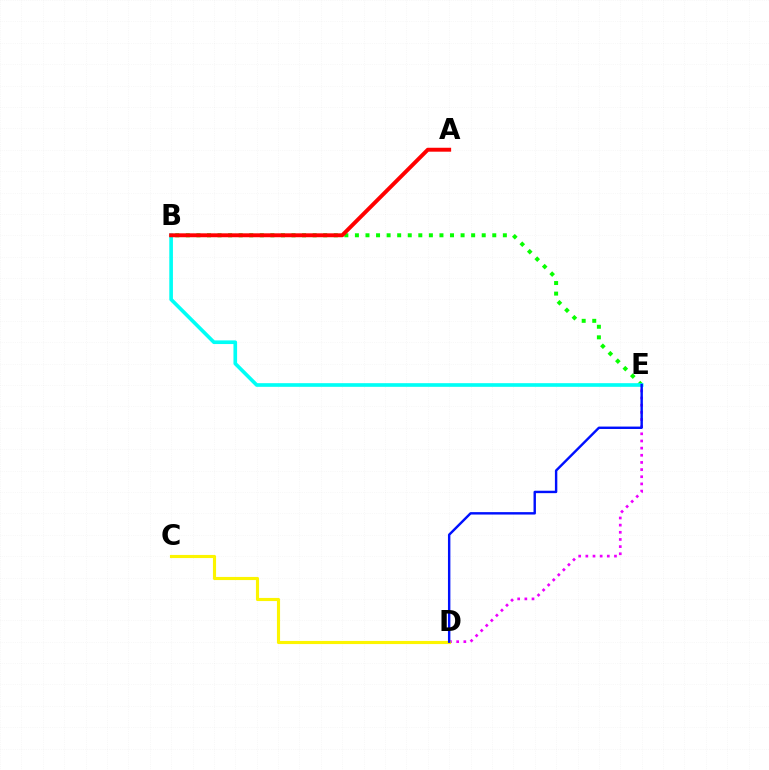{('D', 'E'): [{'color': '#ee00ff', 'line_style': 'dotted', 'thickness': 1.94}, {'color': '#0010ff', 'line_style': 'solid', 'thickness': 1.74}], ('B', 'E'): [{'color': '#08ff00', 'line_style': 'dotted', 'thickness': 2.87}, {'color': '#00fff6', 'line_style': 'solid', 'thickness': 2.62}], ('C', 'D'): [{'color': '#fcf500', 'line_style': 'solid', 'thickness': 2.25}], ('A', 'B'): [{'color': '#ff0000', 'line_style': 'solid', 'thickness': 2.83}]}